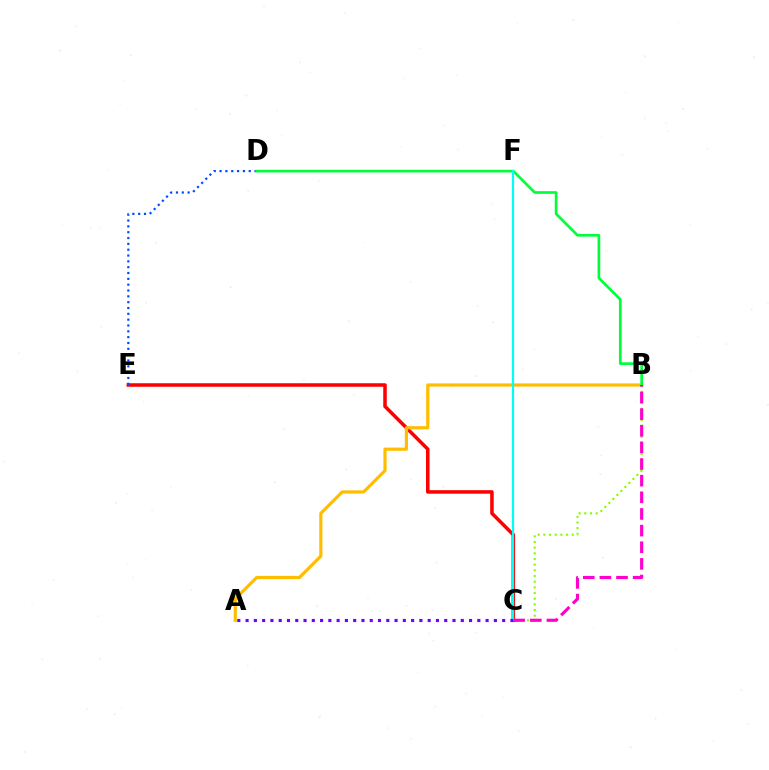{('C', 'E'): [{'color': '#ff0000', 'line_style': 'solid', 'thickness': 2.54}], ('A', 'B'): [{'color': '#ffbd00', 'line_style': 'solid', 'thickness': 2.29}], ('D', 'E'): [{'color': '#004bff', 'line_style': 'dotted', 'thickness': 1.58}], ('B', 'D'): [{'color': '#00ff39', 'line_style': 'solid', 'thickness': 1.93}], ('B', 'C'): [{'color': '#84ff00', 'line_style': 'dotted', 'thickness': 1.54}, {'color': '#ff00cf', 'line_style': 'dashed', 'thickness': 2.26}], ('C', 'F'): [{'color': '#00fff6', 'line_style': 'solid', 'thickness': 1.57}], ('A', 'C'): [{'color': '#7200ff', 'line_style': 'dotted', 'thickness': 2.25}]}